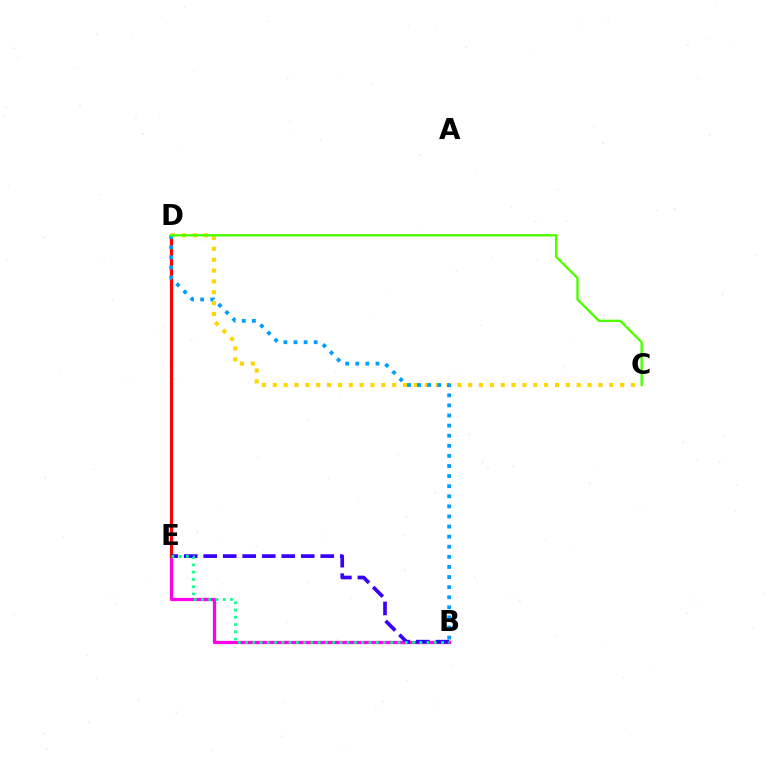{('B', 'E'): [{'color': '#ff00ed', 'line_style': 'solid', 'thickness': 2.34}, {'color': '#3700ff', 'line_style': 'dashed', 'thickness': 2.65}, {'color': '#00ff86', 'line_style': 'dotted', 'thickness': 1.97}], ('D', 'E'): [{'color': '#ff0000', 'line_style': 'solid', 'thickness': 2.3}], ('C', 'D'): [{'color': '#ffd500', 'line_style': 'dotted', 'thickness': 2.95}, {'color': '#4fff00', 'line_style': 'solid', 'thickness': 1.71}], ('B', 'D'): [{'color': '#009eff', 'line_style': 'dotted', 'thickness': 2.74}]}